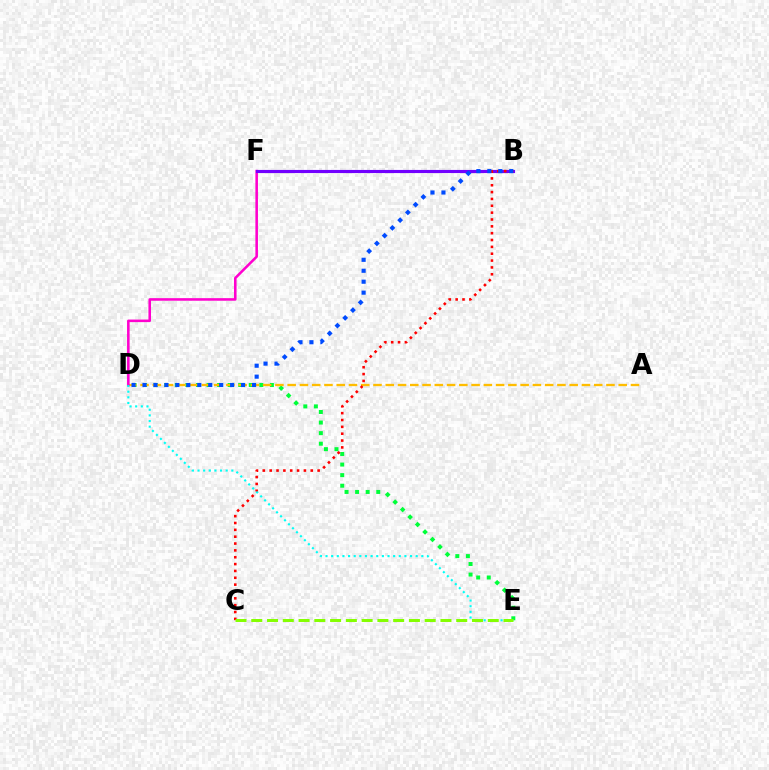{('D', 'E'): [{'color': '#00ff39', 'line_style': 'dotted', 'thickness': 2.87}, {'color': '#00fff6', 'line_style': 'dotted', 'thickness': 1.53}], ('A', 'D'): [{'color': '#ffbd00', 'line_style': 'dashed', 'thickness': 1.67}], ('D', 'F'): [{'color': '#ff00cf', 'line_style': 'solid', 'thickness': 1.85}], ('B', 'F'): [{'color': '#7200ff', 'line_style': 'solid', 'thickness': 2.25}], ('B', 'C'): [{'color': '#ff0000', 'line_style': 'dotted', 'thickness': 1.86}], ('B', 'D'): [{'color': '#004bff', 'line_style': 'dotted', 'thickness': 2.98}], ('C', 'E'): [{'color': '#84ff00', 'line_style': 'dashed', 'thickness': 2.14}]}